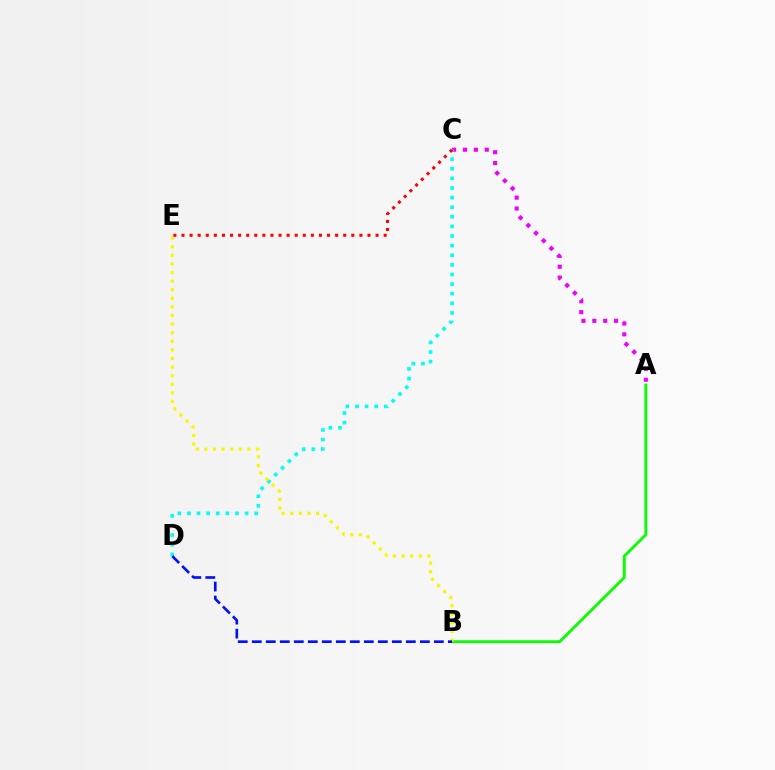{('A', 'C'): [{'color': '#ee00ff', 'line_style': 'dotted', 'thickness': 2.95}], ('A', 'B'): [{'color': '#08ff00', 'line_style': 'solid', 'thickness': 2.04}], ('C', 'D'): [{'color': '#00fff6', 'line_style': 'dotted', 'thickness': 2.61}], ('B', 'E'): [{'color': '#fcf500', 'line_style': 'dotted', 'thickness': 2.34}], ('B', 'D'): [{'color': '#0010ff', 'line_style': 'dashed', 'thickness': 1.9}], ('C', 'E'): [{'color': '#ff0000', 'line_style': 'dotted', 'thickness': 2.2}]}